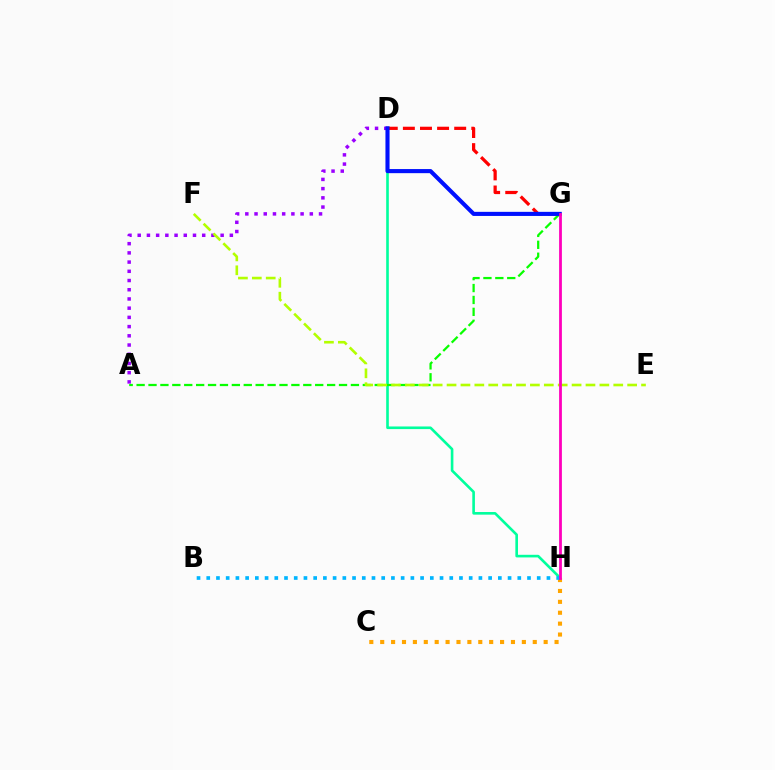{('D', 'H'): [{'color': '#00ff9d', 'line_style': 'solid', 'thickness': 1.89}], ('A', 'G'): [{'color': '#08ff00', 'line_style': 'dashed', 'thickness': 1.62}], ('C', 'H'): [{'color': '#ffa500', 'line_style': 'dotted', 'thickness': 2.96}], ('A', 'D'): [{'color': '#9b00ff', 'line_style': 'dotted', 'thickness': 2.5}], ('B', 'H'): [{'color': '#00b5ff', 'line_style': 'dotted', 'thickness': 2.64}], ('D', 'G'): [{'color': '#ff0000', 'line_style': 'dashed', 'thickness': 2.32}, {'color': '#0010ff', 'line_style': 'solid', 'thickness': 2.95}], ('E', 'F'): [{'color': '#b3ff00', 'line_style': 'dashed', 'thickness': 1.89}], ('G', 'H'): [{'color': '#ff00bd', 'line_style': 'solid', 'thickness': 2.01}]}